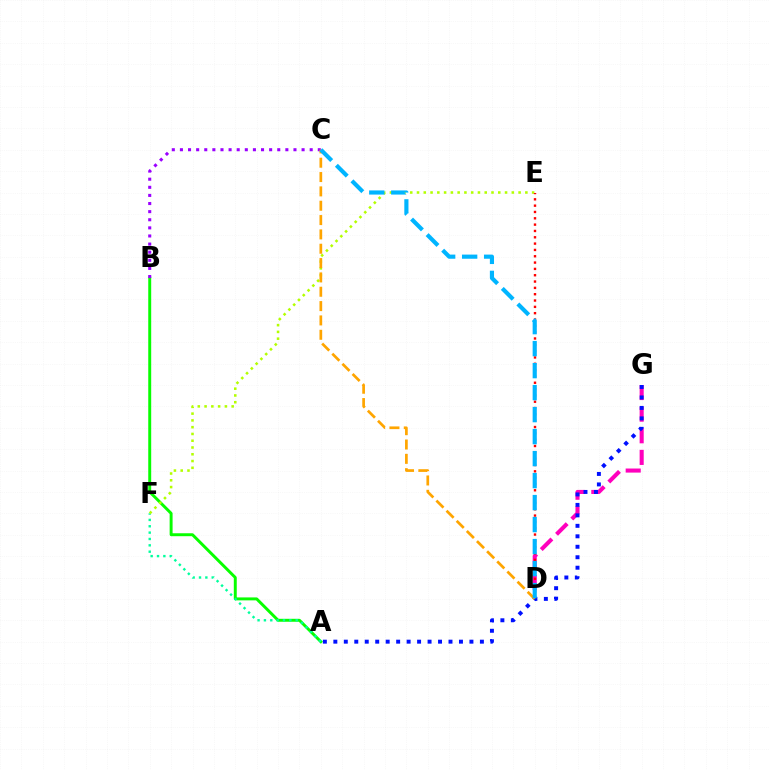{('A', 'B'): [{'color': '#08ff00', 'line_style': 'solid', 'thickness': 2.12}], ('D', 'G'): [{'color': '#ff00bd', 'line_style': 'dashed', 'thickness': 2.94}], ('A', 'F'): [{'color': '#00ff9d', 'line_style': 'dotted', 'thickness': 1.73}], ('E', 'F'): [{'color': '#b3ff00', 'line_style': 'dotted', 'thickness': 1.84}], ('B', 'C'): [{'color': '#9b00ff', 'line_style': 'dotted', 'thickness': 2.2}], ('D', 'E'): [{'color': '#ff0000', 'line_style': 'dotted', 'thickness': 1.72}], ('A', 'G'): [{'color': '#0010ff', 'line_style': 'dotted', 'thickness': 2.84}], ('C', 'D'): [{'color': '#ffa500', 'line_style': 'dashed', 'thickness': 1.95}, {'color': '#00b5ff', 'line_style': 'dashed', 'thickness': 2.99}]}